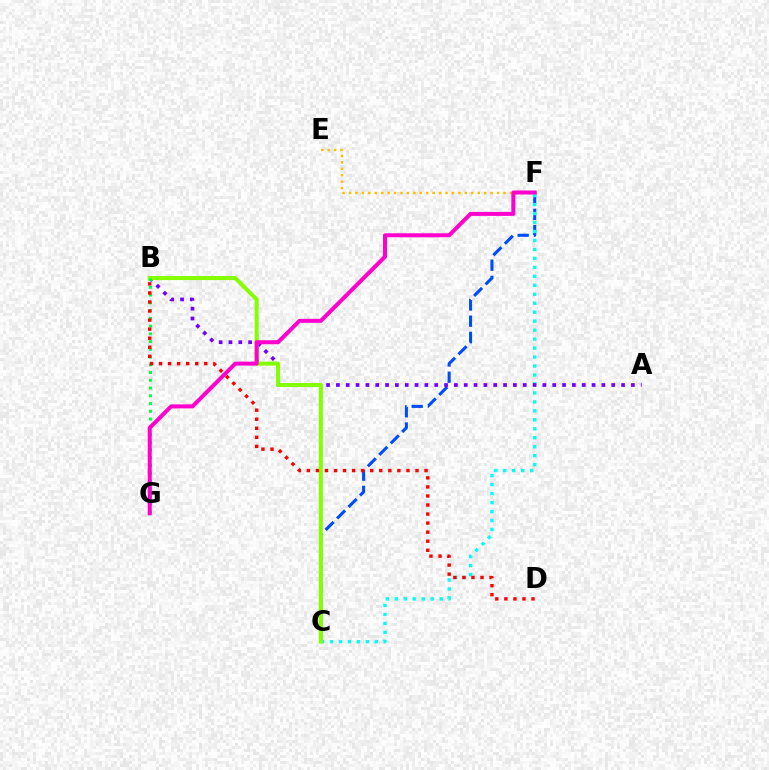{('C', 'F'): [{'color': '#004bff', 'line_style': 'dashed', 'thickness': 2.2}, {'color': '#00fff6', 'line_style': 'dotted', 'thickness': 2.44}], ('A', 'B'): [{'color': '#7200ff', 'line_style': 'dotted', 'thickness': 2.67}], ('E', 'F'): [{'color': '#ffbd00', 'line_style': 'dotted', 'thickness': 1.75}], ('B', 'C'): [{'color': '#84ff00', 'line_style': 'solid', 'thickness': 2.88}], ('B', 'G'): [{'color': '#00ff39', 'line_style': 'dotted', 'thickness': 2.11}], ('B', 'D'): [{'color': '#ff0000', 'line_style': 'dotted', 'thickness': 2.46}], ('F', 'G'): [{'color': '#ff00cf', 'line_style': 'solid', 'thickness': 2.88}]}